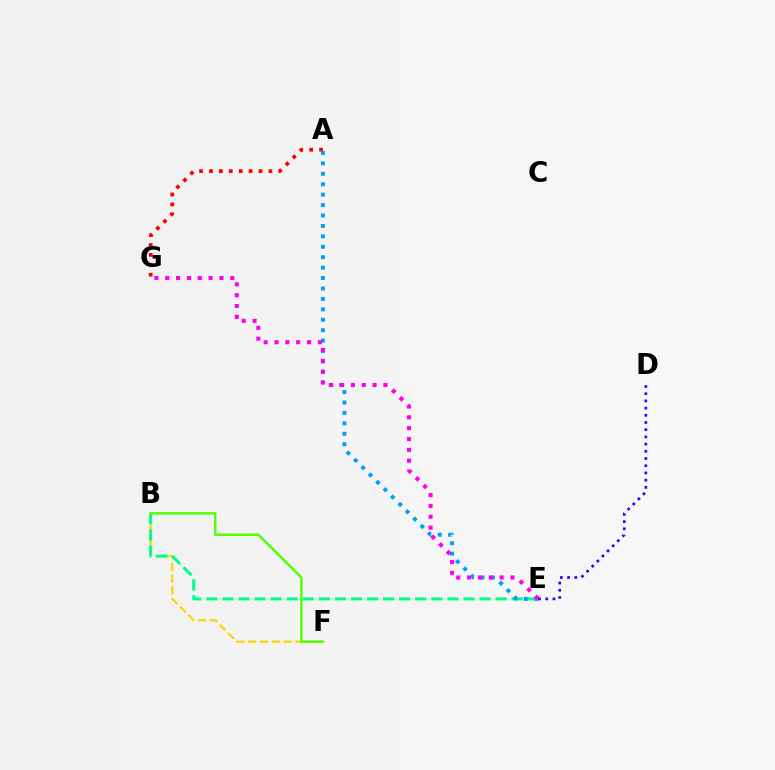{('B', 'F'): [{'color': '#ffd500', 'line_style': 'dashed', 'thickness': 1.6}, {'color': '#4fff00', 'line_style': 'solid', 'thickness': 1.73}], ('A', 'G'): [{'color': '#ff0000', 'line_style': 'dotted', 'thickness': 2.69}], ('B', 'E'): [{'color': '#00ff86', 'line_style': 'dashed', 'thickness': 2.18}], ('A', 'E'): [{'color': '#009eff', 'line_style': 'dotted', 'thickness': 2.83}], ('E', 'G'): [{'color': '#ff00ed', 'line_style': 'dotted', 'thickness': 2.94}], ('D', 'E'): [{'color': '#3700ff', 'line_style': 'dotted', 'thickness': 1.96}]}